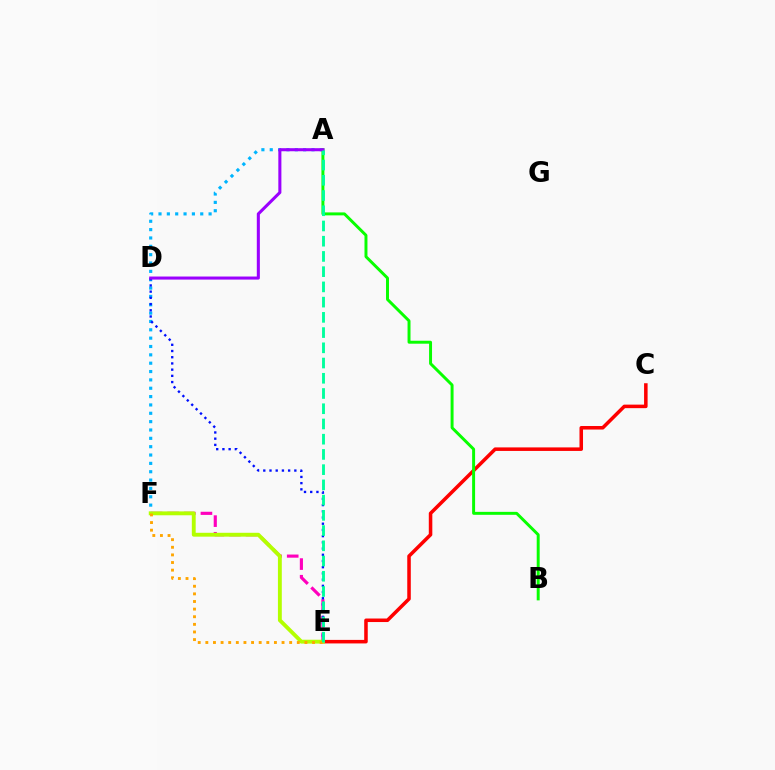{('A', 'F'): [{'color': '#00b5ff', 'line_style': 'dotted', 'thickness': 2.27}], ('E', 'F'): [{'color': '#ff00bd', 'line_style': 'dashed', 'thickness': 2.26}, {'color': '#b3ff00', 'line_style': 'solid', 'thickness': 2.79}, {'color': '#ffa500', 'line_style': 'dotted', 'thickness': 2.07}], ('C', 'E'): [{'color': '#ff0000', 'line_style': 'solid', 'thickness': 2.54}], ('A', 'B'): [{'color': '#08ff00', 'line_style': 'solid', 'thickness': 2.13}], ('D', 'E'): [{'color': '#0010ff', 'line_style': 'dotted', 'thickness': 1.69}], ('A', 'D'): [{'color': '#9b00ff', 'line_style': 'solid', 'thickness': 2.2}], ('A', 'E'): [{'color': '#00ff9d', 'line_style': 'dashed', 'thickness': 2.07}]}